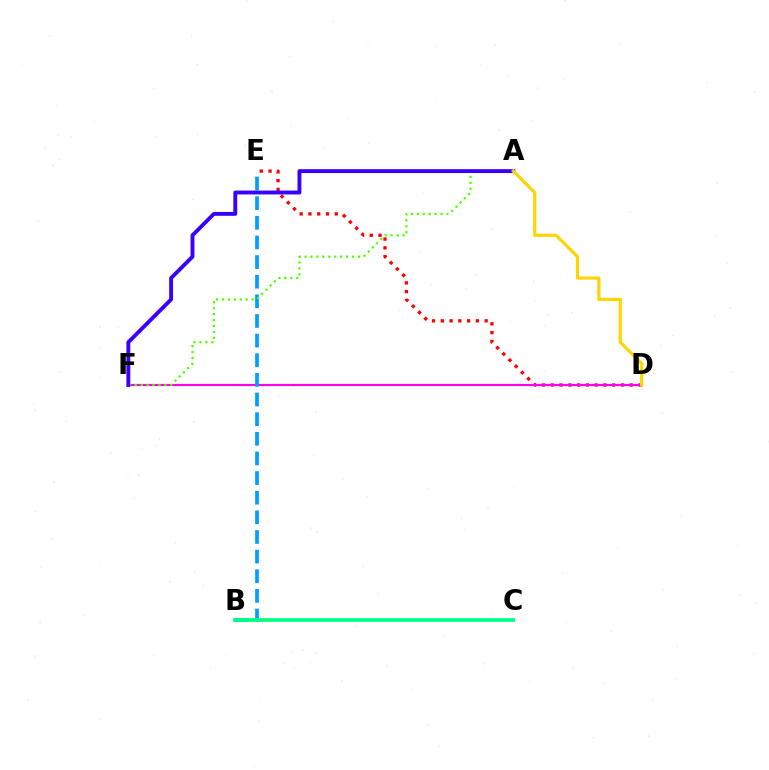{('D', 'E'): [{'color': '#ff0000', 'line_style': 'dotted', 'thickness': 2.38}], ('D', 'F'): [{'color': '#ff00ed', 'line_style': 'solid', 'thickness': 1.55}], ('B', 'E'): [{'color': '#009eff', 'line_style': 'dashed', 'thickness': 2.67}], ('B', 'C'): [{'color': '#00ff86', 'line_style': 'solid', 'thickness': 2.69}], ('A', 'F'): [{'color': '#4fff00', 'line_style': 'dotted', 'thickness': 1.61}, {'color': '#3700ff', 'line_style': 'solid', 'thickness': 2.79}], ('A', 'D'): [{'color': '#ffd500', 'line_style': 'solid', 'thickness': 2.28}]}